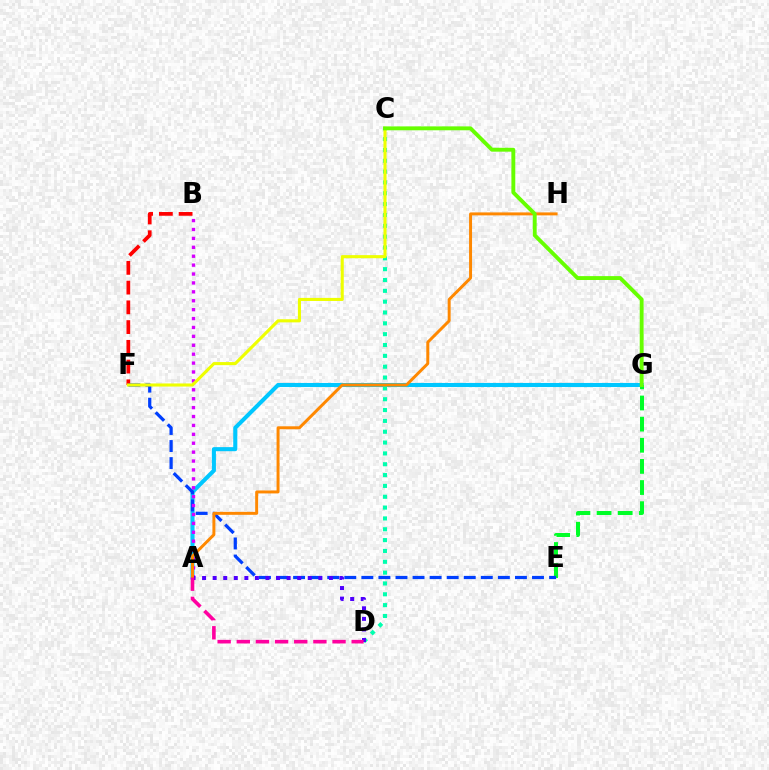{('A', 'G'): [{'color': '#00c7ff', 'line_style': 'solid', 'thickness': 2.93}], ('B', 'F'): [{'color': '#ff0000', 'line_style': 'dashed', 'thickness': 2.68}], ('E', 'G'): [{'color': '#00ff27', 'line_style': 'dashed', 'thickness': 2.87}], ('E', 'F'): [{'color': '#003fff', 'line_style': 'dashed', 'thickness': 2.32}], ('C', 'D'): [{'color': '#00ffaf', 'line_style': 'dotted', 'thickness': 2.94}], ('A', 'B'): [{'color': '#d600ff', 'line_style': 'dotted', 'thickness': 2.42}], ('C', 'F'): [{'color': '#eeff00', 'line_style': 'solid', 'thickness': 2.22}], ('A', 'D'): [{'color': '#4f00ff', 'line_style': 'dotted', 'thickness': 2.87}, {'color': '#ff00a0', 'line_style': 'dashed', 'thickness': 2.6}], ('A', 'H'): [{'color': '#ff8800', 'line_style': 'solid', 'thickness': 2.14}], ('C', 'G'): [{'color': '#66ff00', 'line_style': 'solid', 'thickness': 2.8}]}